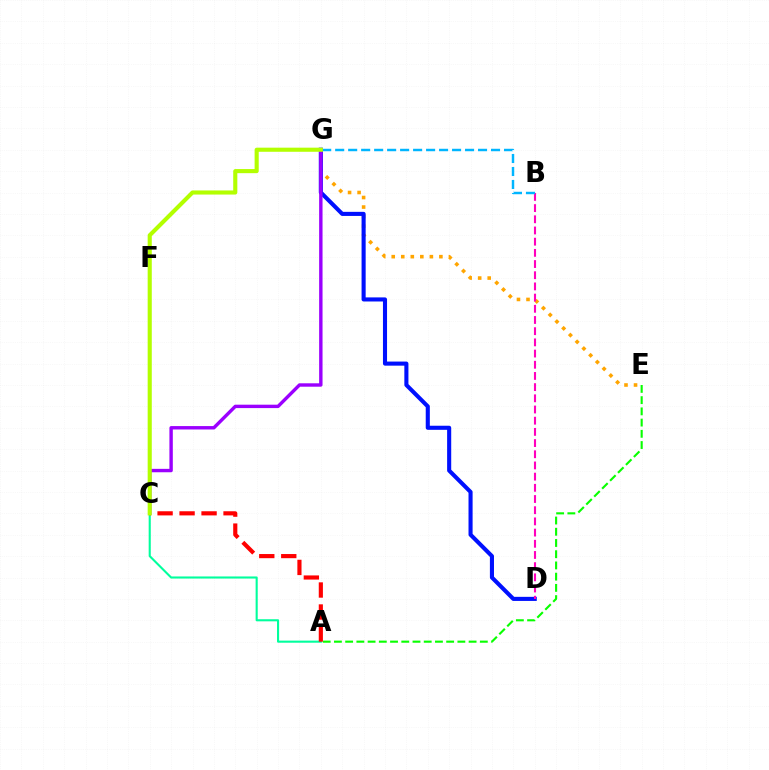{('A', 'F'): [{'color': '#00ff9d', 'line_style': 'solid', 'thickness': 1.51}], ('E', 'G'): [{'color': '#ffa500', 'line_style': 'dotted', 'thickness': 2.59}], ('D', 'G'): [{'color': '#0010ff', 'line_style': 'solid', 'thickness': 2.94}], ('B', 'D'): [{'color': '#ff00bd', 'line_style': 'dashed', 'thickness': 1.52}], ('A', 'E'): [{'color': '#08ff00', 'line_style': 'dashed', 'thickness': 1.52}], ('C', 'G'): [{'color': '#9b00ff', 'line_style': 'solid', 'thickness': 2.45}, {'color': '#b3ff00', 'line_style': 'solid', 'thickness': 2.96}], ('A', 'C'): [{'color': '#ff0000', 'line_style': 'dashed', 'thickness': 2.99}], ('B', 'G'): [{'color': '#00b5ff', 'line_style': 'dashed', 'thickness': 1.76}]}